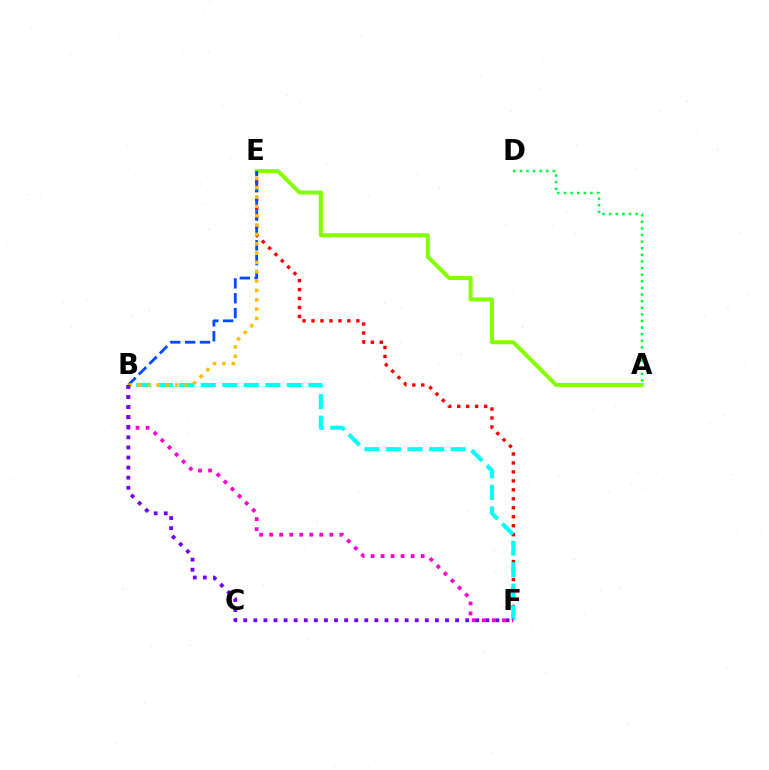{('E', 'F'): [{'color': '#ff0000', 'line_style': 'dotted', 'thickness': 2.44}], ('A', 'D'): [{'color': '#00ff39', 'line_style': 'dotted', 'thickness': 1.8}], ('B', 'F'): [{'color': '#00fff6', 'line_style': 'dashed', 'thickness': 2.93}, {'color': '#ff00cf', 'line_style': 'dotted', 'thickness': 2.72}, {'color': '#7200ff', 'line_style': 'dotted', 'thickness': 2.74}], ('A', 'E'): [{'color': '#84ff00', 'line_style': 'solid', 'thickness': 2.87}], ('B', 'E'): [{'color': '#004bff', 'line_style': 'dashed', 'thickness': 2.02}, {'color': '#ffbd00', 'line_style': 'dotted', 'thickness': 2.54}]}